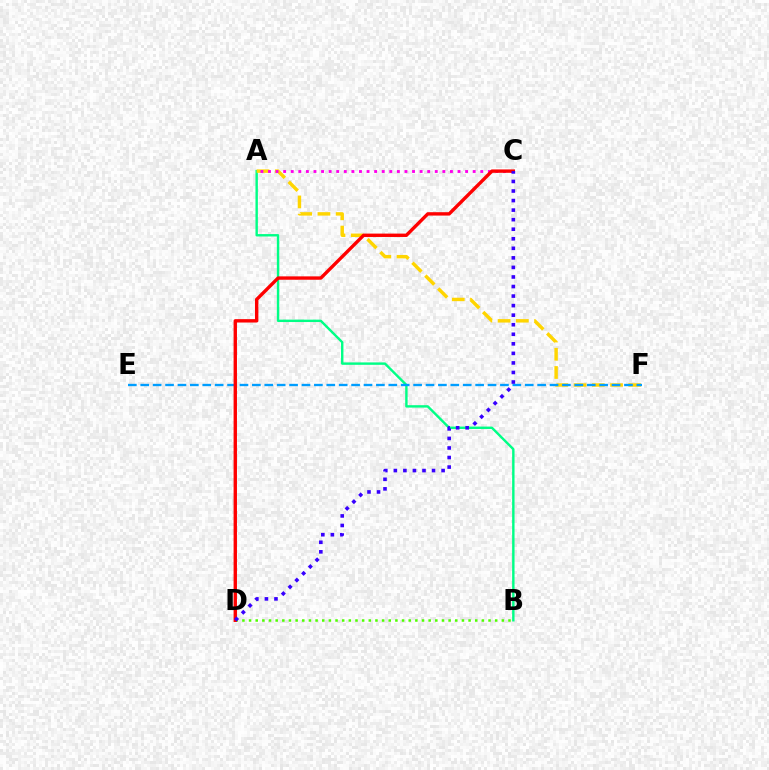{('A', 'B'): [{'color': '#00ff86', 'line_style': 'solid', 'thickness': 1.73}], ('B', 'D'): [{'color': '#4fff00', 'line_style': 'dotted', 'thickness': 1.81}], ('A', 'F'): [{'color': '#ffd500', 'line_style': 'dashed', 'thickness': 2.48}], ('A', 'C'): [{'color': '#ff00ed', 'line_style': 'dotted', 'thickness': 2.06}], ('E', 'F'): [{'color': '#009eff', 'line_style': 'dashed', 'thickness': 1.68}], ('C', 'D'): [{'color': '#ff0000', 'line_style': 'solid', 'thickness': 2.43}, {'color': '#3700ff', 'line_style': 'dotted', 'thickness': 2.59}]}